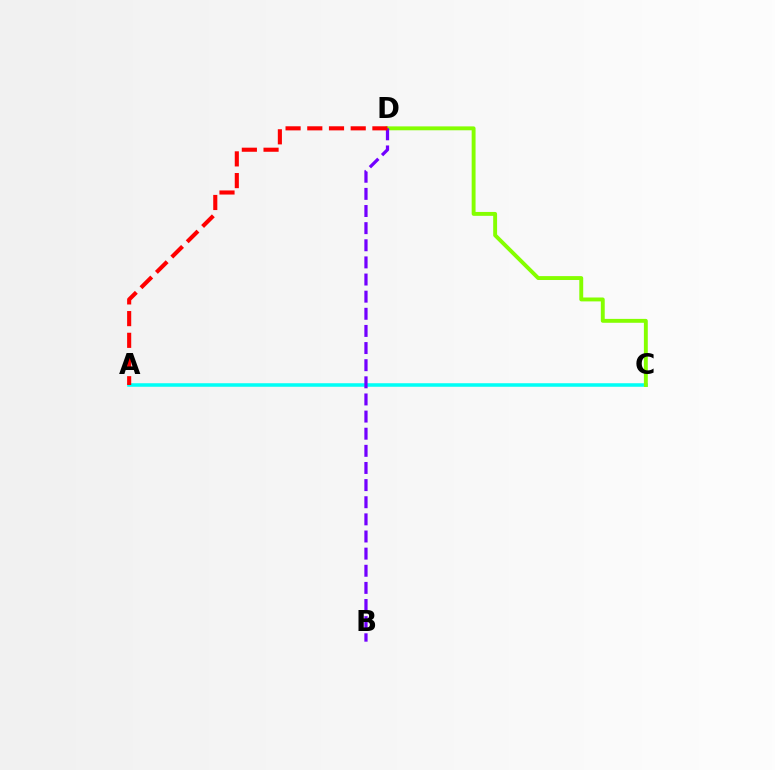{('A', 'C'): [{'color': '#00fff6', 'line_style': 'solid', 'thickness': 2.54}], ('C', 'D'): [{'color': '#84ff00', 'line_style': 'solid', 'thickness': 2.81}], ('B', 'D'): [{'color': '#7200ff', 'line_style': 'dashed', 'thickness': 2.33}], ('A', 'D'): [{'color': '#ff0000', 'line_style': 'dashed', 'thickness': 2.95}]}